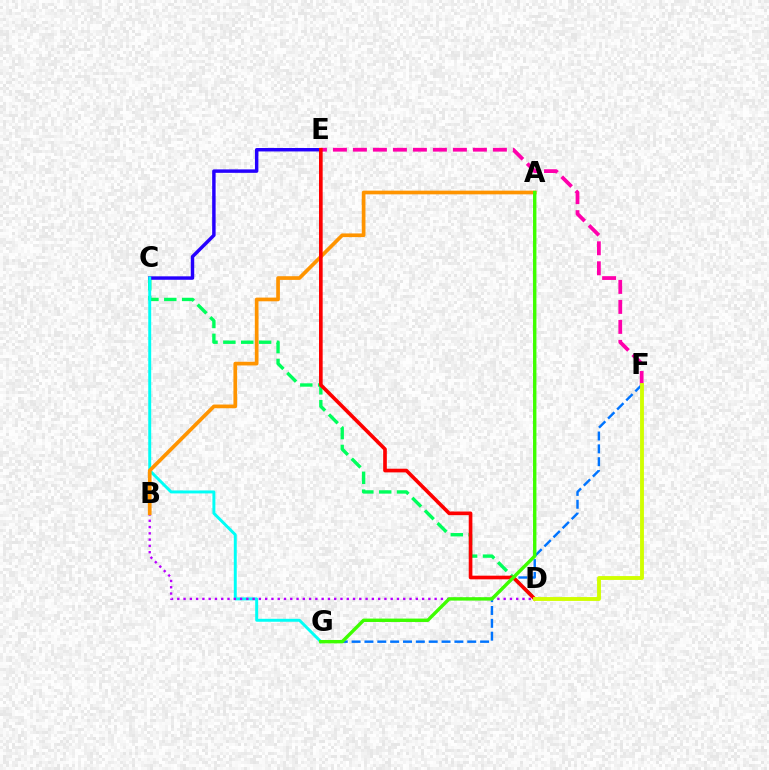{('C', 'D'): [{'color': '#00ff5c', 'line_style': 'dashed', 'thickness': 2.43}], ('C', 'E'): [{'color': '#2500ff', 'line_style': 'solid', 'thickness': 2.48}], ('F', 'G'): [{'color': '#0074ff', 'line_style': 'dashed', 'thickness': 1.75}], ('C', 'G'): [{'color': '#00fff6', 'line_style': 'solid', 'thickness': 2.12}], ('B', 'D'): [{'color': '#b900ff', 'line_style': 'dotted', 'thickness': 1.71}], ('A', 'B'): [{'color': '#ff9400', 'line_style': 'solid', 'thickness': 2.66}], ('E', 'F'): [{'color': '#ff00ac', 'line_style': 'dashed', 'thickness': 2.72}], ('D', 'E'): [{'color': '#ff0000', 'line_style': 'solid', 'thickness': 2.63}], ('A', 'G'): [{'color': '#3dff00', 'line_style': 'solid', 'thickness': 2.45}], ('D', 'F'): [{'color': '#d1ff00', 'line_style': 'solid', 'thickness': 2.78}]}